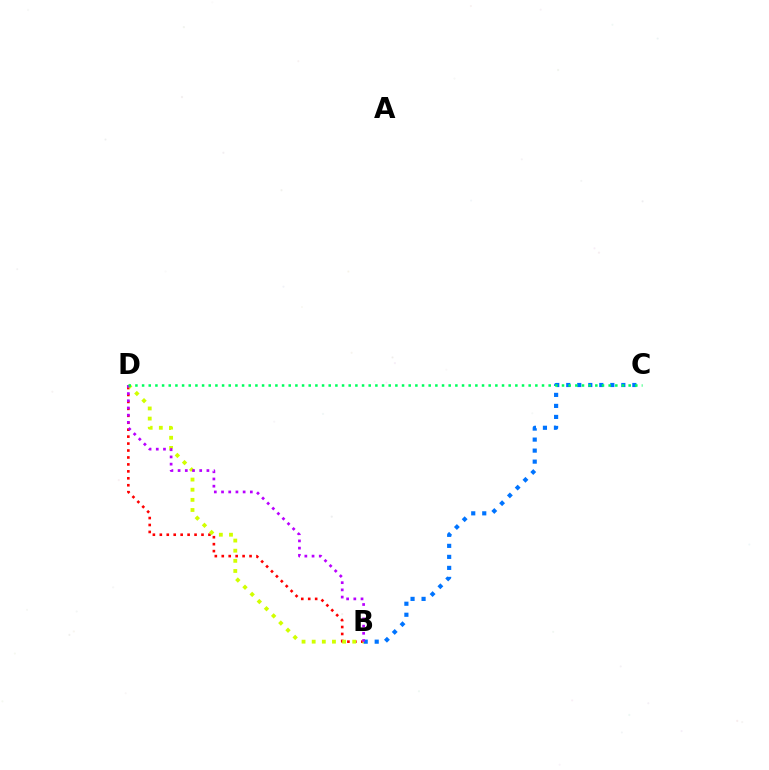{('B', 'D'): [{'color': '#ff0000', 'line_style': 'dotted', 'thickness': 1.89}, {'color': '#d1ff00', 'line_style': 'dotted', 'thickness': 2.75}, {'color': '#b900ff', 'line_style': 'dotted', 'thickness': 1.96}], ('B', 'C'): [{'color': '#0074ff', 'line_style': 'dotted', 'thickness': 2.99}], ('C', 'D'): [{'color': '#00ff5c', 'line_style': 'dotted', 'thickness': 1.81}]}